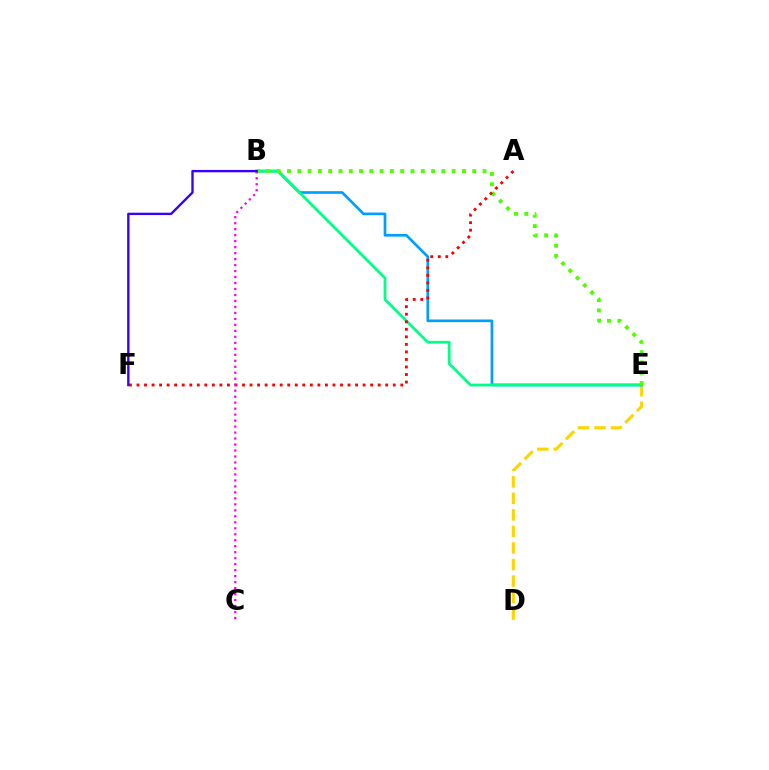{('D', 'E'): [{'color': '#ffd500', 'line_style': 'dashed', 'thickness': 2.25}], ('B', 'E'): [{'color': '#009eff', 'line_style': 'solid', 'thickness': 1.92}, {'color': '#00ff86', 'line_style': 'solid', 'thickness': 2.0}, {'color': '#4fff00', 'line_style': 'dotted', 'thickness': 2.8}], ('A', 'F'): [{'color': '#ff0000', 'line_style': 'dotted', 'thickness': 2.05}], ('B', 'C'): [{'color': '#ff00ed', 'line_style': 'dotted', 'thickness': 1.63}], ('B', 'F'): [{'color': '#3700ff', 'line_style': 'solid', 'thickness': 1.7}]}